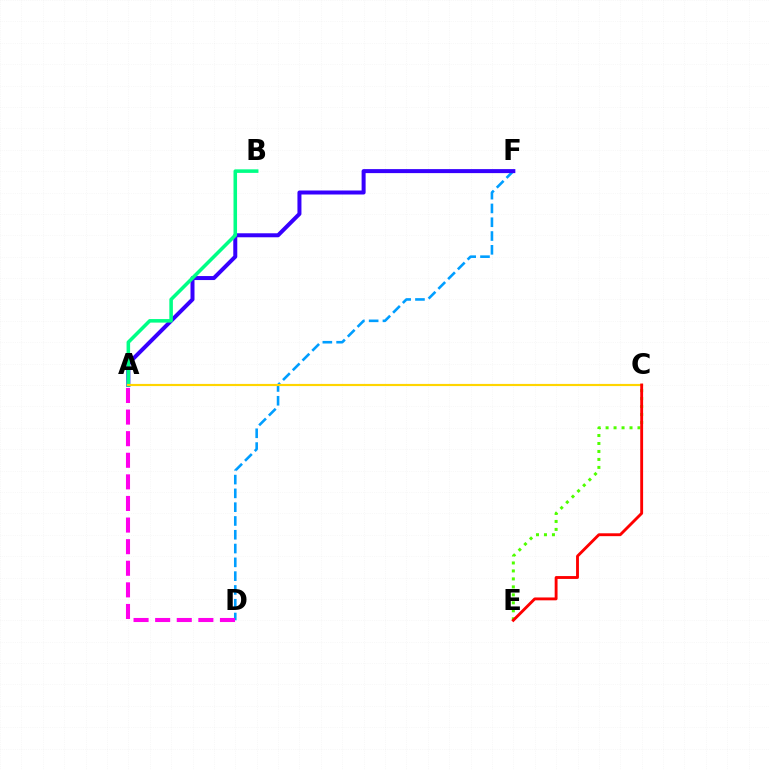{('D', 'F'): [{'color': '#009eff', 'line_style': 'dashed', 'thickness': 1.87}], ('A', 'F'): [{'color': '#3700ff', 'line_style': 'solid', 'thickness': 2.88}], ('A', 'B'): [{'color': '#00ff86', 'line_style': 'solid', 'thickness': 2.55}], ('A', 'D'): [{'color': '#ff00ed', 'line_style': 'dashed', 'thickness': 2.93}], ('C', 'E'): [{'color': '#4fff00', 'line_style': 'dotted', 'thickness': 2.17}, {'color': '#ff0000', 'line_style': 'solid', 'thickness': 2.06}], ('A', 'C'): [{'color': '#ffd500', 'line_style': 'solid', 'thickness': 1.56}]}